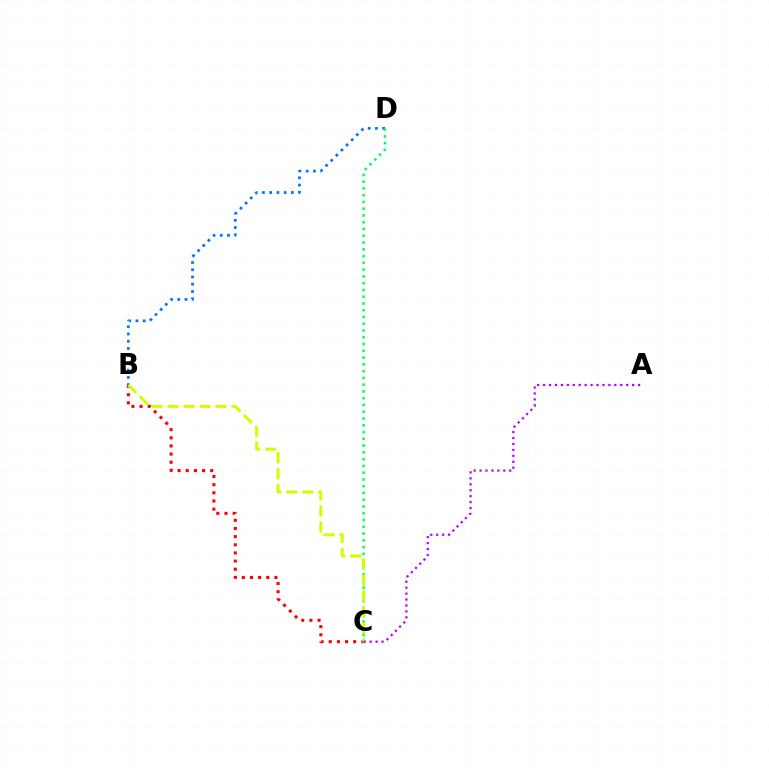{('B', 'C'): [{'color': '#ff0000', 'line_style': 'dotted', 'thickness': 2.21}, {'color': '#d1ff00', 'line_style': 'dashed', 'thickness': 2.17}], ('B', 'D'): [{'color': '#0074ff', 'line_style': 'dotted', 'thickness': 1.97}], ('C', 'D'): [{'color': '#00ff5c', 'line_style': 'dotted', 'thickness': 1.84}], ('A', 'C'): [{'color': '#b900ff', 'line_style': 'dotted', 'thickness': 1.61}]}